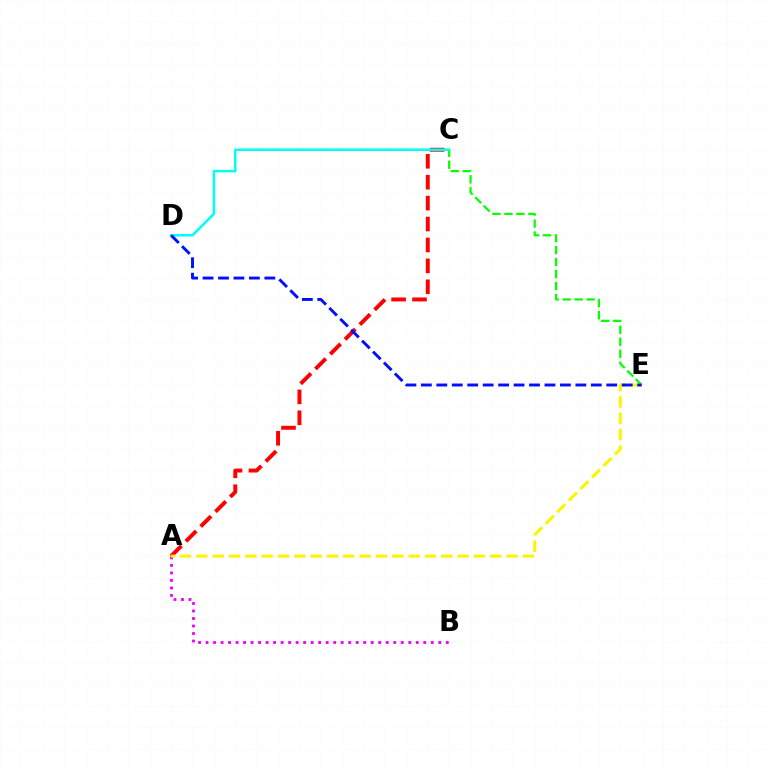{('A', 'B'): [{'color': '#ee00ff', 'line_style': 'dotted', 'thickness': 2.04}], ('A', 'C'): [{'color': '#ff0000', 'line_style': 'dashed', 'thickness': 2.84}], ('C', 'E'): [{'color': '#08ff00', 'line_style': 'dashed', 'thickness': 1.63}], ('A', 'E'): [{'color': '#fcf500', 'line_style': 'dashed', 'thickness': 2.22}], ('C', 'D'): [{'color': '#00fff6', 'line_style': 'solid', 'thickness': 1.84}], ('D', 'E'): [{'color': '#0010ff', 'line_style': 'dashed', 'thickness': 2.1}]}